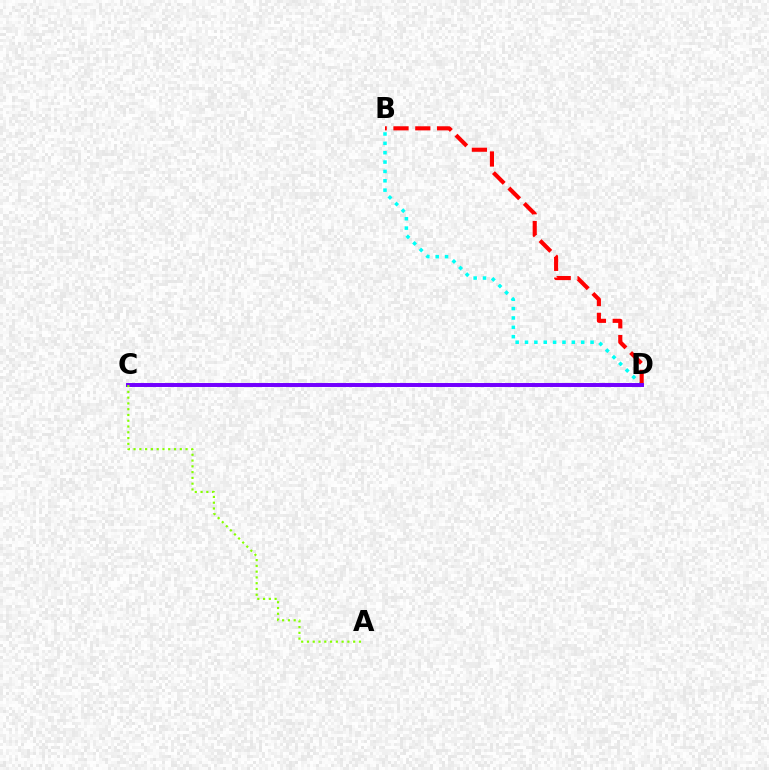{('B', 'D'): [{'color': '#00fff6', 'line_style': 'dotted', 'thickness': 2.54}, {'color': '#ff0000', 'line_style': 'dashed', 'thickness': 2.96}], ('C', 'D'): [{'color': '#7200ff', 'line_style': 'solid', 'thickness': 2.84}], ('A', 'C'): [{'color': '#84ff00', 'line_style': 'dotted', 'thickness': 1.57}]}